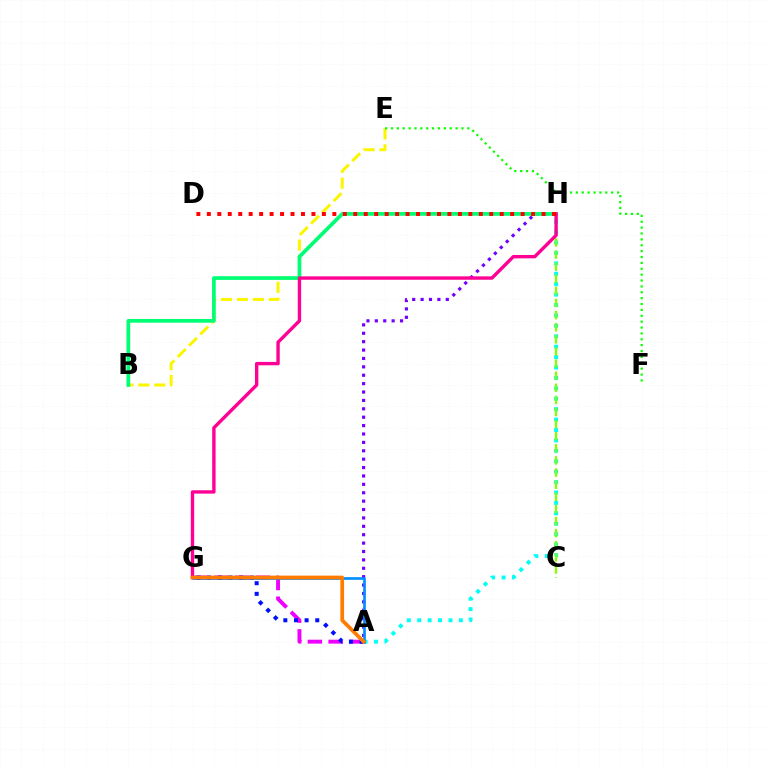{('A', 'H'): [{'color': '#00fff6', 'line_style': 'dotted', 'thickness': 2.83}, {'color': '#7200ff', 'line_style': 'dotted', 'thickness': 2.28}], ('A', 'G'): [{'color': '#ee00ff', 'line_style': 'dashed', 'thickness': 2.82}, {'color': '#008cff', 'line_style': 'solid', 'thickness': 1.91}, {'color': '#0010ff', 'line_style': 'dotted', 'thickness': 2.89}, {'color': '#ff7c00', 'line_style': 'solid', 'thickness': 2.69}], ('B', 'E'): [{'color': '#fcf500', 'line_style': 'dashed', 'thickness': 2.16}], ('B', 'H'): [{'color': '#00ff74', 'line_style': 'solid', 'thickness': 2.67}], ('E', 'F'): [{'color': '#08ff00', 'line_style': 'dotted', 'thickness': 1.6}], ('C', 'H'): [{'color': '#84ff00', 'line_style': 'dashed', 'thickness': 1.65}], ('G', 'H'): [{'color': '#ff0094', 'line_style': 'solid', 'thickness': 2.43}], ('D', 'H'): [{'color': '#ff0000', 'line_style': 'dotted', 'thickness': 2.84}]}